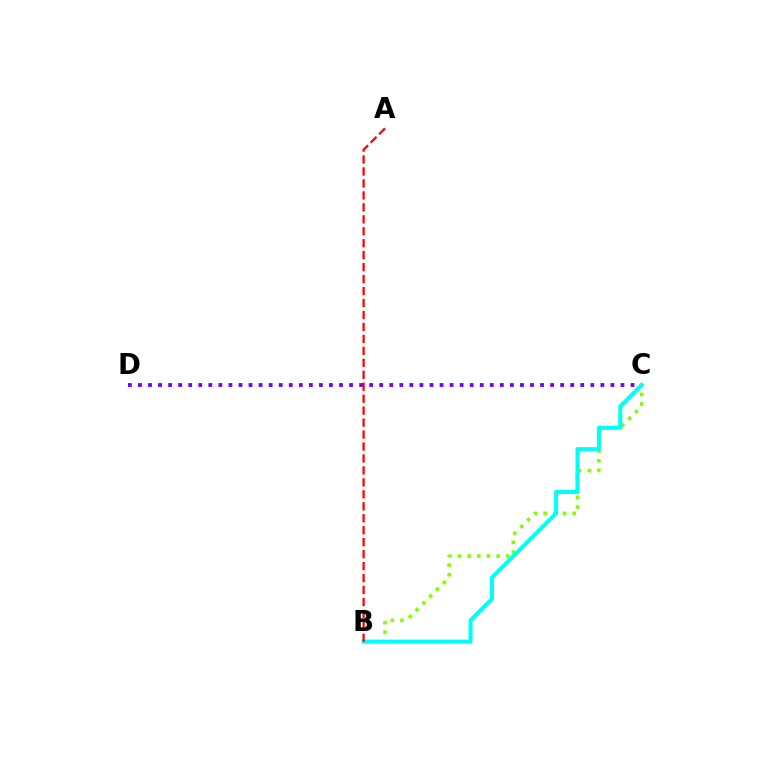{('C', 'D'): [{'color': '#7200ff', 'line_style': 'dotted', 'thickness': 2.73}], ('B', 'C'): [{'color': '#84ff00', 'line_style': 'dotted', 'thickness': 2.62}, {'color': '#00fff6', 'line_style': 'solid', 'thickness': 2.92}], ('A', 'B'): [{'color': '#ff0000', 'line_style': 'dashed', 'thickness': 1.62}]}